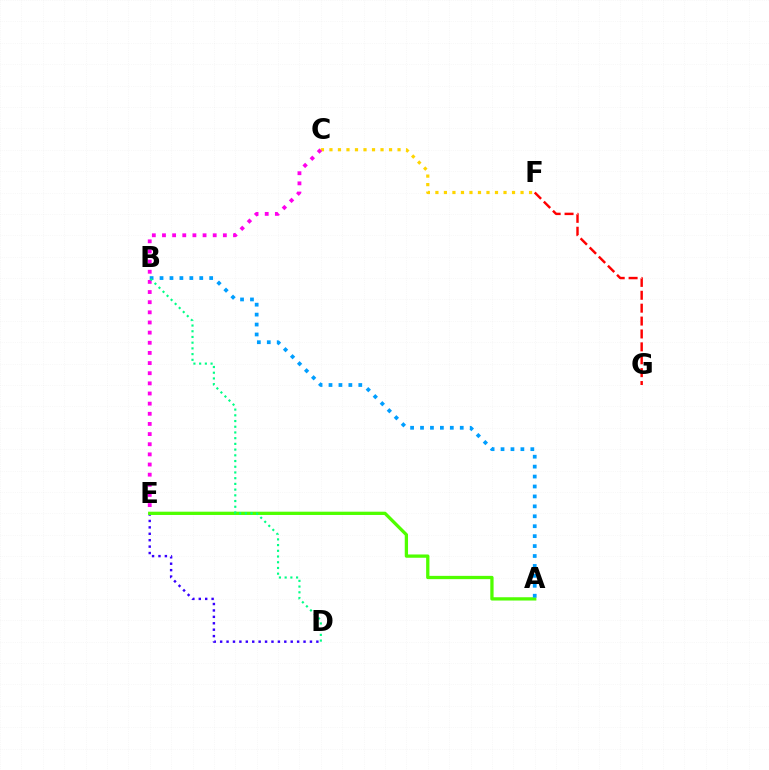{('D', 'E'): [{'color': '#3700ff', 'line_style': 'dotted', 'thickness': 1.74}], ('C', 'F'): [{'color': '#ffd500', 'line_style': 'dotted', 'thickness': 2.31}], ('A', 'E'): [{'color': '#4fff00', 'line_style': 'solid', 'thickness': 2.37}], ('A', 'B'): [{'color': '#009eff', 'line_style': 'dotted', 'thickness': 2.7}], ('C', 'E'): [{'color': '#ff00ed', 'line_style': 'dotted', 'thickness': 2.76}], ('F', 'G'): [{'color': '#ff0000', 'line_style': 'dashed', 'thickness': 1.75}], ('B', 'D'): [{'color': '#00ff86', 'line_style': 'dotted', 'thickness': 1.55}]}